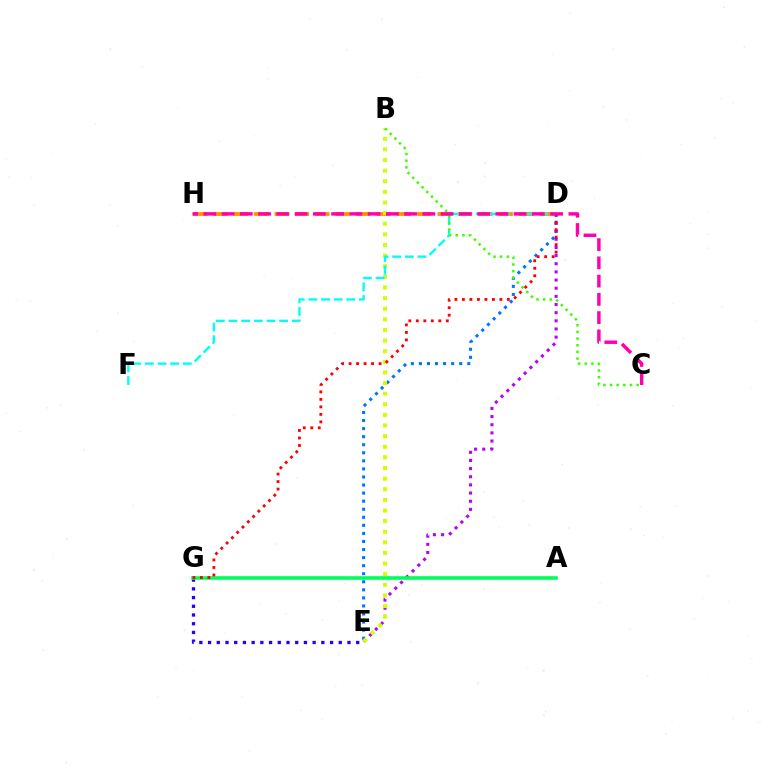{('D', 'E'): [{'color': '#0074ff', 'line_style': 'dotted', 'thickness': 2.19}, {'color': '#b900ff', 'line_style': 'dotted', 'thickness': 2.22}], ('D', 'H'): [{'color': '#ff9400', 'line_style': 'dashed', 'thickness': 2.77}], ('B', 'E'): [{'color': '#d1ff00', 'line_style': 'dotted', 'thickness': 2.89}], ('E', 'G'): [{'color': '#2500ff', 'line_style': 'dotted', 'thickness': 2.37}], ('D', 'F'): [{'color': '#00fff6', 'line_style': 'dashed', 'thickness': 1.72}], ('B', 'C'): [{'color': '#3dff00', 'line_style': 'dotted', 'thickness': 1.81}], ('A', 'G'): [{'color': '#00ff5c', 'line_style': 'solid', 'thickness': 2.58}], ('D', 'G'): [{'color': '#ff0000', 'line_style': 'dotted', 'thickness': 2.04}], ('C', 'H'): [{'color': '#ff00ac', 'line_style': 'dashed', 'thickness': 2.48}]}